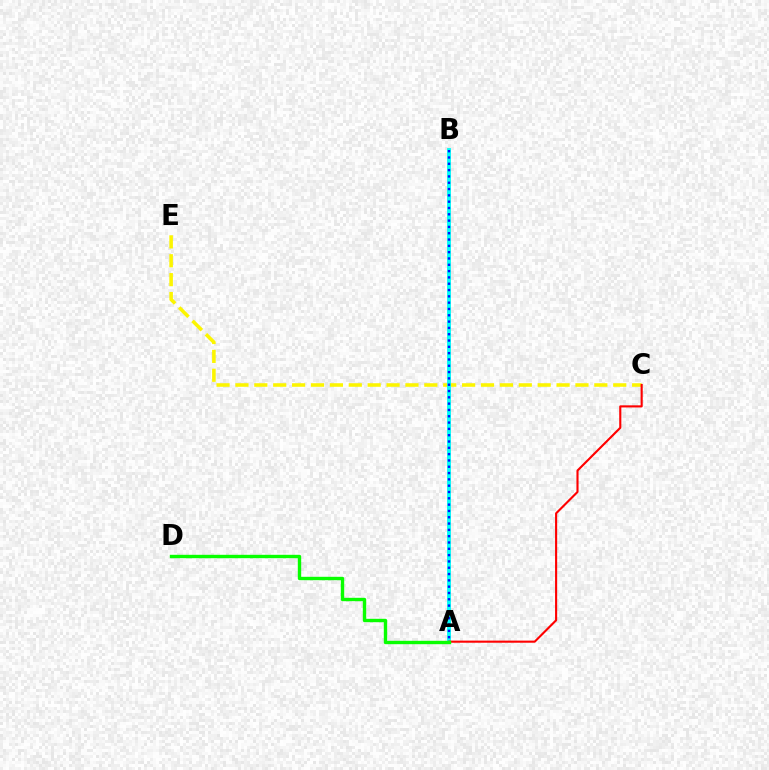{('C', 'E'): [{'color': '#fcf500', 'line_style': 'dashed', 'thickness': 2.57}], ('A', 'B'): [{'color': '#ee00ff', 'line_style': 'solid', 'thickness': 1.71}, {'color': '#00fff6', 'line_style': 'solid', 'thickness': 2.76}, {'color': '#0010ff', 'line_style': 'dotted', 'thickness': 1.71}], ('A', 'C'): [{'color': '#ff0000', 'line_style': 'solid', 'thickness': 1.52}], ('A', 'D'): [{'color': '#08ff00', 'line_style': 'solid', 'thickness': 2.43}]}